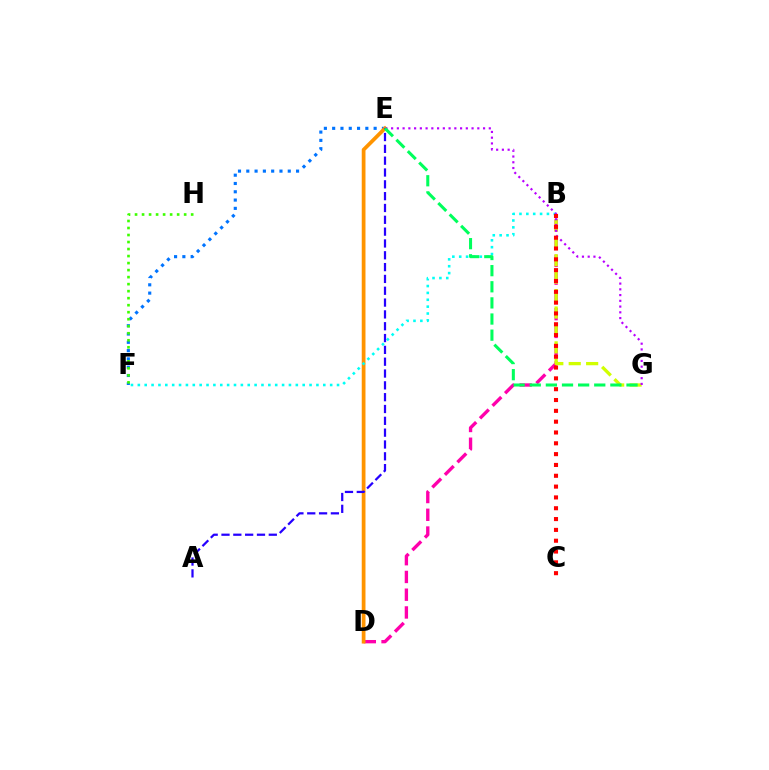{('B', 'D'): [{'color': '#ff00ac', 'line_style': 'dashed', 'thickness': 2.41}], ('E', 'F'): [{'color': '#0074ff', 'line_style': 'dotted', 'thickness': 2.25}], ('D', 'E'): [{'color': '#ff9400', 'line_style': 'solid', 'thickness': 2.7}], ('F', 'H'): [{'color': '#3dff00', 'line_style': 'dotted', 'thickness': 1.91}], ('B', 'F'): [{'color': '#00fff6', 'line_style': 'dotted', 'thickness': 1.87}], ('B', 'G'): [{'color': '#d1ff00', 'line_style': 'dashed', 'thickness': 2.37}], ('E', 'G'): [{'color': '#b900ff', 'line_style': 'dotted', 'thickness': 1.56}, {'color': '#00ff5c', 'line_style': 'dashed', 'thickness': 2.19}], ('A', 'E'): [{'color': '#2500ff', 'line_style': 'dashed', 'thickness': 1.61}], ('B', 'C'): [{'color': '#ff0000', 'line_style': 'dotted', 'thickness': 2.94}]}